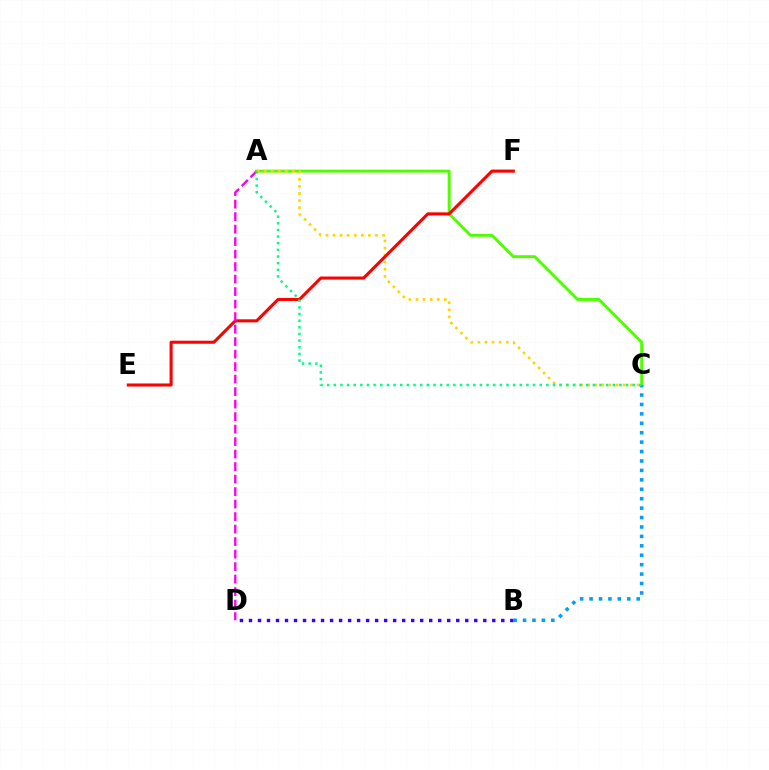{('B', 'D'): [{'color': '#3700ff', 'line_style': 'dotted', 'thickness': 2.45}], ('A', 'C'): [{'color': '#4fff00', 'line_style': 'solid', 'thickness': 2.11}, {'color': '#ffd500', 'line_style': 'dotted', 'thickness': 1.93}, {'color': '#00ff86', 'line_style': 'dotted', 'thickness': 1.8}], ('E', 'F'): [{'color': '#ff0000', 'line_style': 'solid', 'thickness': 2.21}], ('A', 'D'): [{'color': '#ff00ed', 'line_style': 'dashed', 'thickness': 1.7}], ('B', 'C'): [{'color': '#009eff', 'line_style': 'dotted', 'thickness': 2.56}]}